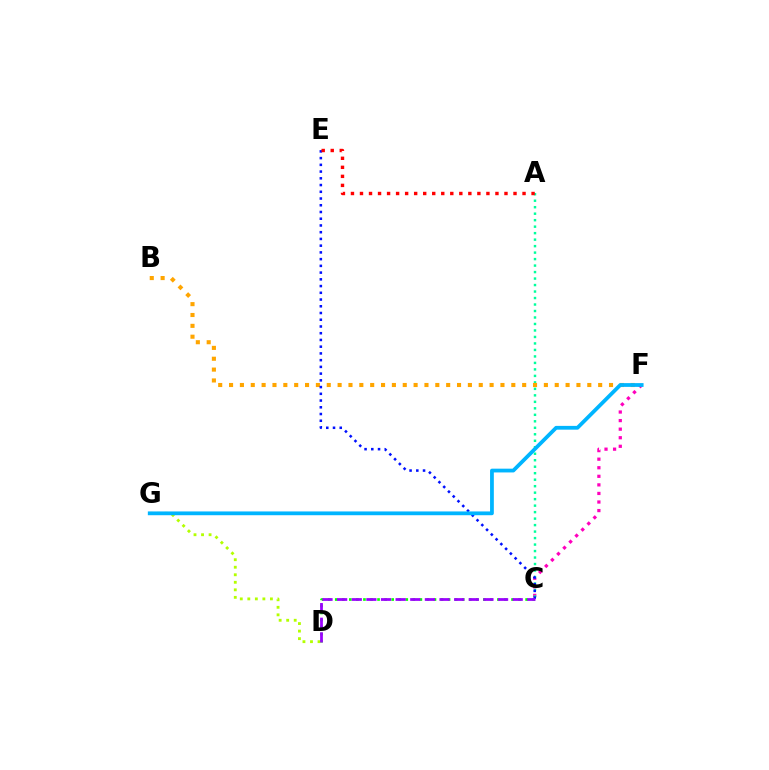{('C', 'F'): [{'color': '#ff00bd', 'line_style': 'dotted', 'thickness': 2.33}], ('A', 'C'): [{'color': '#00ff9d', 'line_style': 'dotted', 'thickness': 1.76}], ('B', 'F'): [{'color': '#ffa500', 'line_style': 'dotted', 'thickness': 2.95}], ('C', 'D'): [{'color': '#08ff00', 'line_style': 'dotted', 'thickness': 1.92}, {'color': '#9b00ff', 'line_style': 'dashed', 'thickness': 1.99}], ('D', 'G'): [{'color': '#b3ff00', 'line_style': 'dotted', 'thickness': 2.05}], ('C', 'E'): [{'color': '#0010ff', 'line_style': 'dotted', 'thickness': 1.83}], ('F', 'G'): [{'color': '#00b5ff', 'line_style': 'solid', 'thickness': 2.72}], ('A', 'E'): [{'color': '#ff0000', 'line_style': 'dotted', 'thickness': 2.45}]}